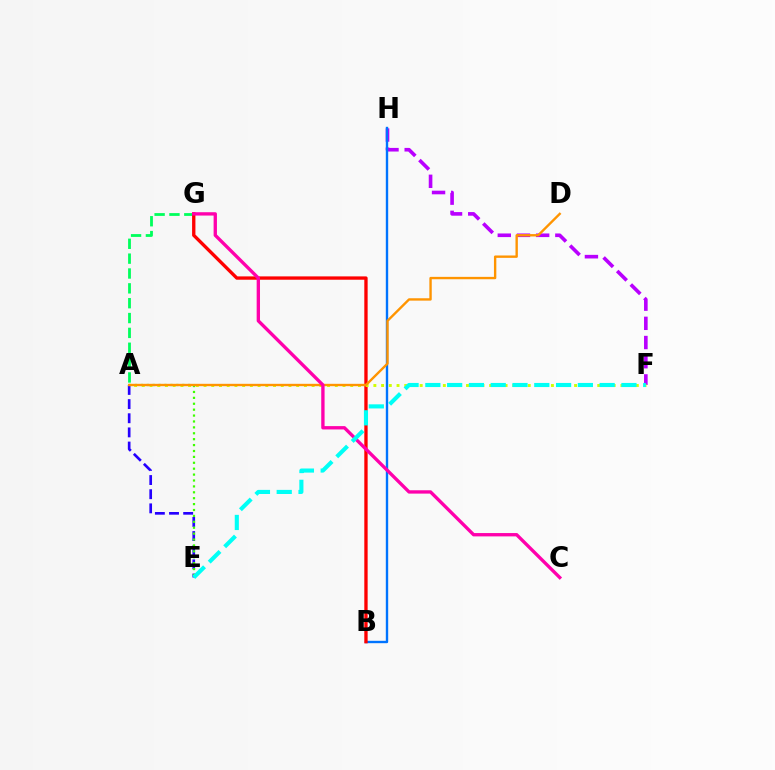{('F', 'H'): [{'color': '#b900ff', 'line_style': 'dashed', 'thickness': 2.61}], ('B', 'H'): [{'color': '#0074ff', 'line_style': 'solid', 'thickness': 1.71}], ('A', 'E'): [{'color': '#2500ff', 'line_style': 'dashed', 'thickness': 1.92}, {'color': '#3dff00', 'line_style': 'dotted', 'thickness': 1.6}], ('A', 'G'): [{'color': '#00ff5c', 'line_style': 'dashed', 'thickness': 2.02}], ('B', 'G'): [{'color': '#ff0000', 'line_style': 'solid', 'thickness': 2.4}], ('A', 'F'): [{'color': '#d1ff00', 'line_style': 'dotted', 'thickness': 2.1}], ('A', 'D'): [{'color': '#ff9400', 'line_style': 'solid', 'thickness': 1.71}], ('C', 'G'): [{'color': '#ff00ac', 'line_style': 'solid', 'thickness': 2.4}], ('E', 'F'): [{'color': '#00fff6', 'line_style': 'dashed', 'thickness': 2.96}]}